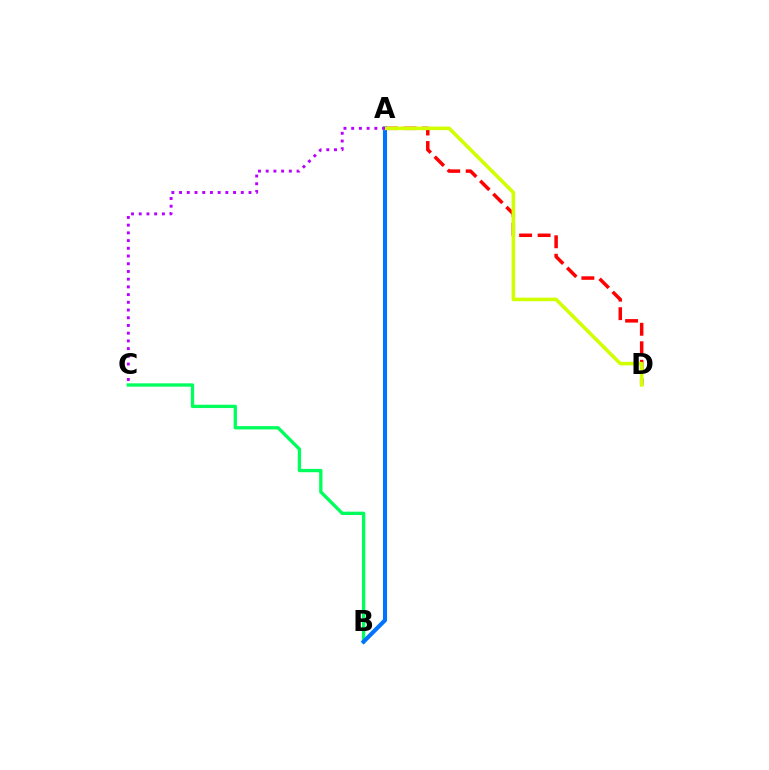{('A', 'D'): [{'color': '#ff0000', 'line_style': 'dashed', 'thickness': 2.51}, {'color': '#d1ff00', 'line_style': 'solid', 'thickness': 2.56}], ('B', 'C'): [{'color': '#00ff5c', 'line_style': 'solid', 'thickness': 2.4}], ('A', 'B'): [{'color': '#0074ff', 'line_style': 'solid', 'thickness': 2.96}], ('A', 'C'): [{'color': '#b900ff', 'line_style': 'dotted', 'thickness': 2.1}]}